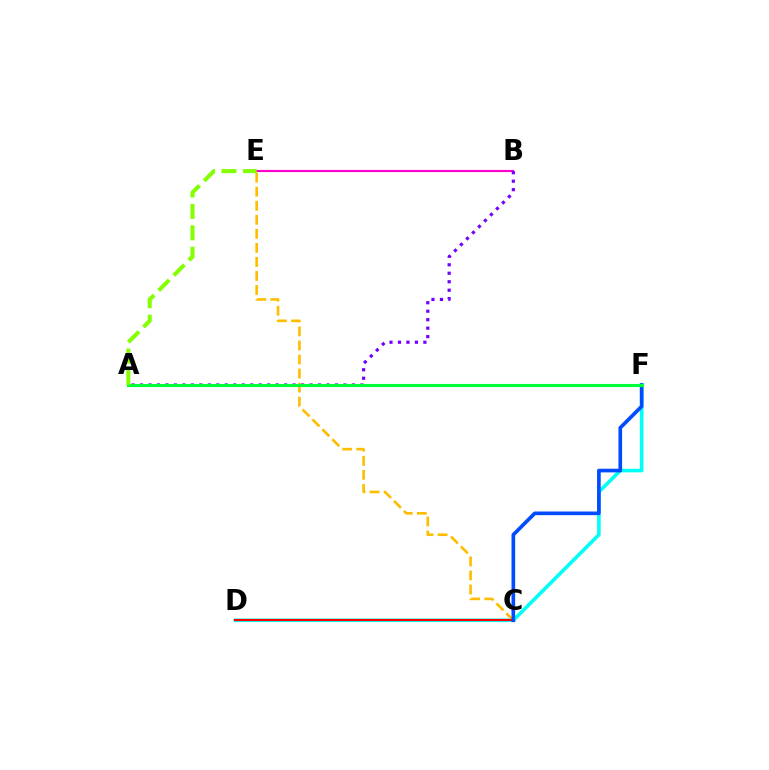{('D', 'F'): [{'color': '#00fff6', 'line_style': 'solid', 'thickness': 2.58}], ('C', 'E'): [{'color': '#ffbd00', 'line_style': 'dashed', 'thickness': 1.91}], ('C', 'D'): [{'color': '#ff0000', 'line_style': 'solid', 'thickness': 1.54}], ('B', 'E'): [{'color': '#ff00cf', 'line_style': 'solid', 'thickness': 1.54}], ('A', 'B'): [{'color': '#7200ff', 'line_style': 'dotted', 'thickness': 2.3}], ('C', 'F'): [{'color': '#004bff', 'line_style': 'solid', 'thickness': 2.63}], ('A', 'F'): [{'color': '#00ff39', 'line_style': 'solid', 'thickness': 2.23}], ('A', 'E'): [{'color': '#84ff00', 'line_style': 'dashed', 'thickness': 2.91}]}